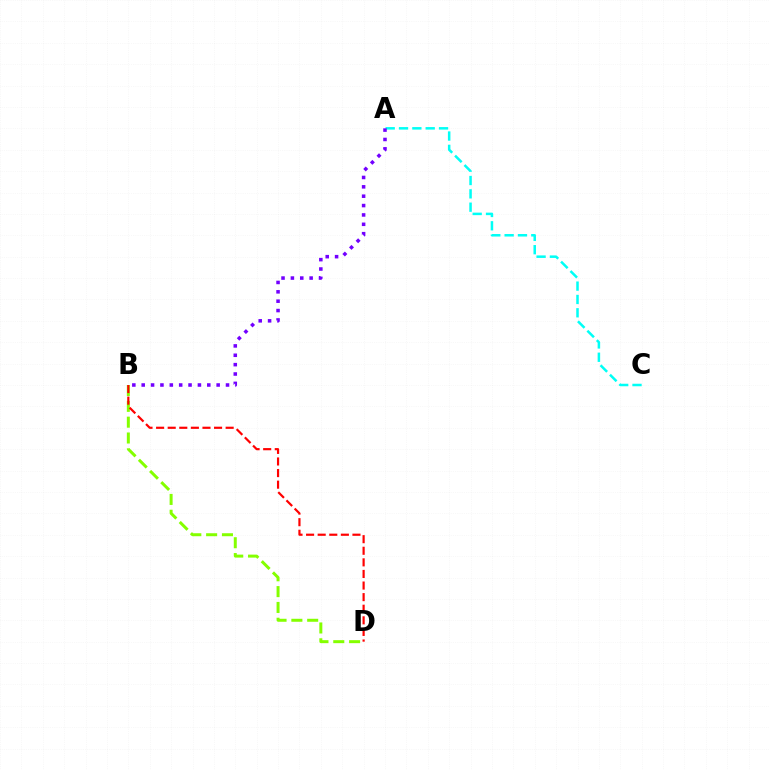{('A', 'C'): [{'color': '#00fff6', 'line_style': 'dashed', 'thickness': 1.81}], ('B', 'D'): [{'color': '#84ff00', 'line_style': 'dashed', 'thickness': 2.15}, {'color': '#ff0000', 'line_style': 'dashed', 'thickness': 1.57}], ('A', 'B'): [{'color': '#7200ff', 'line_style': 'dotted', 'thickness': 2.55}]}